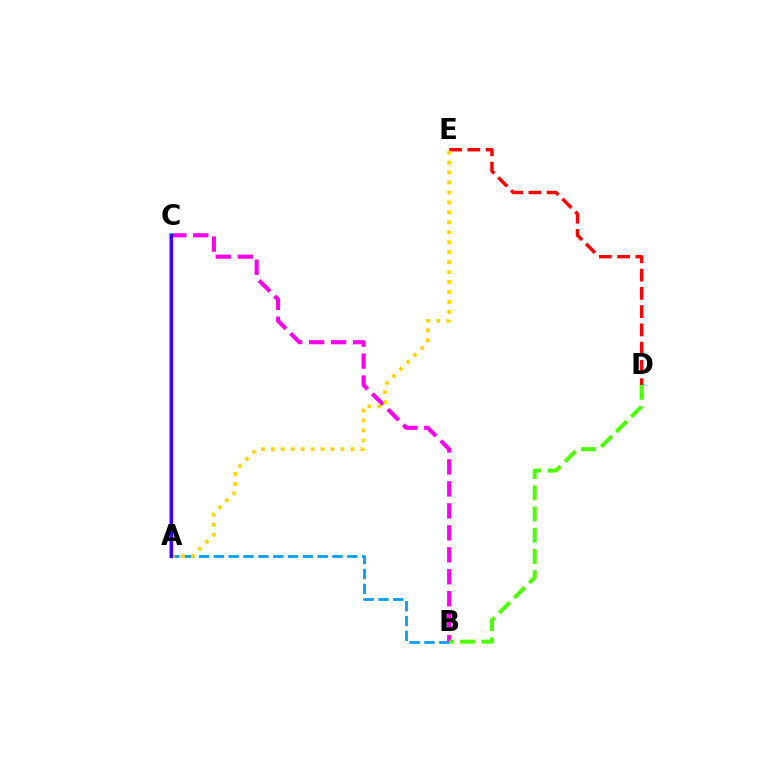{('A', 'B'): [{'color': '#009eff', 'line_style': 'dashed', 'thickness': 2.01}], ('D', 'E'): [{'color': '#ff0000', 'line_style': 'dashed', 'thickness': 2.48}], ('B', 'C'): [{'color': '#ff00ed', 'line_style': 'dashed', 'thickness': 2.98}], ('A', 'E'): [{'color': '#ffd500', 'line_style': 'dotted', 'thickness': 2.7}], ('A', 'C'): [{'color': '#00ff86', 'line_style': 'solid', 'thickness': 2.73}, {'color': '#3700ff', 'line_style': 'solid', 'thickness': 2.34}], ('B', 'D'): [{'color': '#4fff00', 'line_style': 'dashed', 'thickness': 2.88}]}